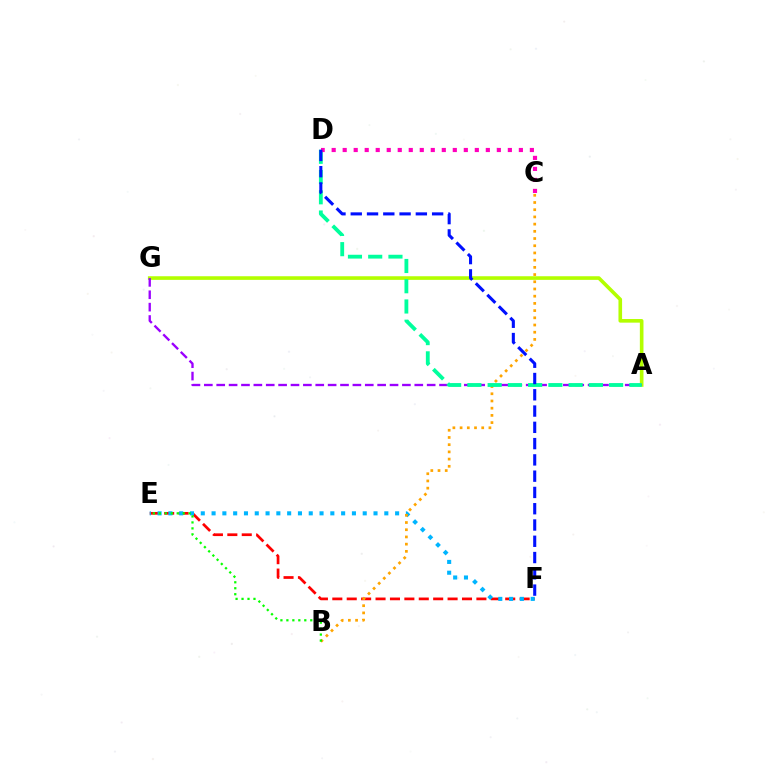{('A', 'G'): [{'color': '#b3ff00', 'line_style': 'solid', 'thickness': 2.61}, {'color': '#9b00ff', 'line_style': 'dashed', 'thickness': 1.68}], ('E', 'F'): [{'color': '#ff0000', 'line_style': 'dashed', 'thickness': 1.96}, {'color': '#00b5ff', 'line_style': 'dotted', 'thickness': 2.93}], ('B', 'C'): [{'color': '#ffa500', 'line_style': 'dotted', 'thickness': 1.96}], ('B', 'E'): [{'color': '#08ff00', 'line_style': 'dotted', 'thickness': 1.62}], ('A', 'D'): [{'color': '#00ff9d', 'line_style': 'dashed', 'thickness': 2.75}], ('C', 'D'): [{'color': '#ff00bd', 'line_style': 'dotted', 'thickness': 2.99}], ('D', 'F'): [{'color': '#0010ff', 'line_style': 'dashed', 'thickness': 2.21}]}